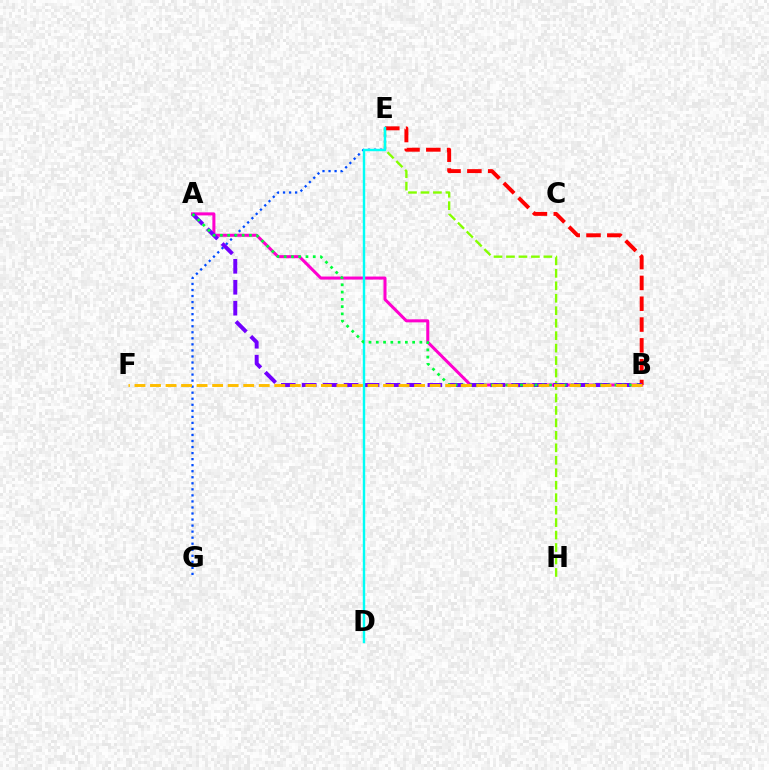{('A', 'B'): [{'color': '#ff00cf', 'line_style': 'solid', 'thickness': 2.18}, {'color': '#7200ff', 'line_style': 'dashed', 'thickness': 2.85}, {'color': '#00ff39', 'line_style': 'dotted', 'thickness': 1.97}], ('E', 'H'): [{'color': '#84ff00', 'line_style': 'dashed', 'thickness': 1.69}], ('E', 'G'): [{'color': '#004bff', 'line_style': 'dotted', 'thickness': 1.64}], ('B', 'E'): [{'color': '#ff0000', 'line_style': 'dashed', 'thickness': 2.83}], ('D', 'E'): [{'color': '#00fff6', 'line_style': 'solid', 'thickness': 1.74}], ('B', 'F'): [{'color': '#ffbd00', 'line_style': 'dashed', 'thickness': 2.11}]}